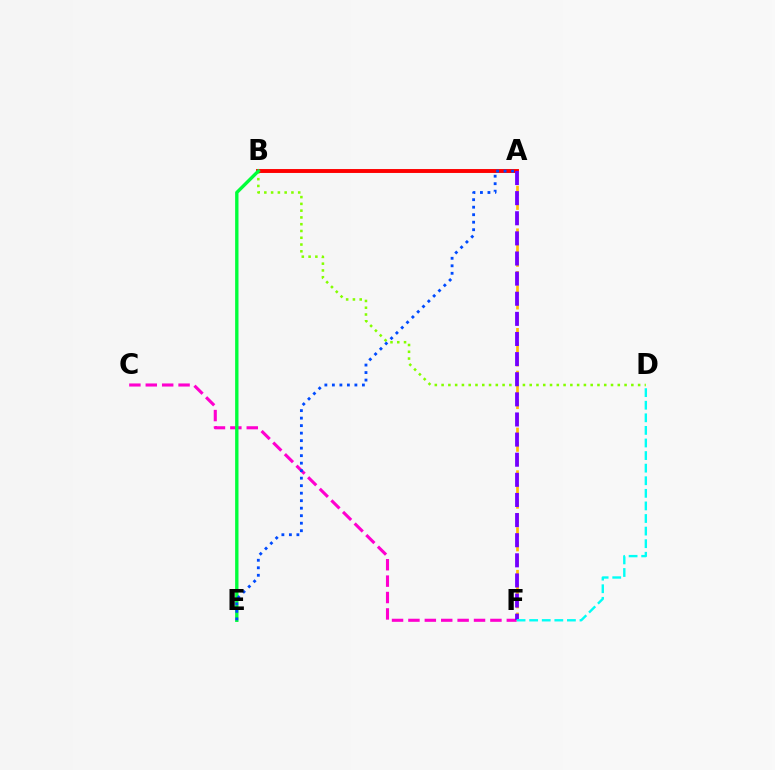{('B', 'D'): [{'color': '#84ff00', 'line_style': 'dotted', 'thickness': 1.84}], ('C', 'F'): [{'color': '#ff00cf', 'line_style': 'dashed', 'thickness': 2.23}], ('A', 'B'): [{'color': '#ff0000', 'line_style': 'solid', 'thickness': 2.82}], ('B', 'E'): [{'color': '#00ff39', 'line_style': 'solid', 'thickness': 2.42}], ('A', 'F'): [{'color': '#ffbd00', 'line_style': 'dashed', 'thickness': 1.93}, {'color': '#7200ff', 'line_style': 'dashed', 'thickness': 2.73}], ('A', 'E'): [{'color': '#004bff', 'line_style': 'dotted', 'thickness': 2.04}], ('D', 'F'): [{'color': '#00fff6', 'line_style': 'dashed', 'thickness': 1.71}]}